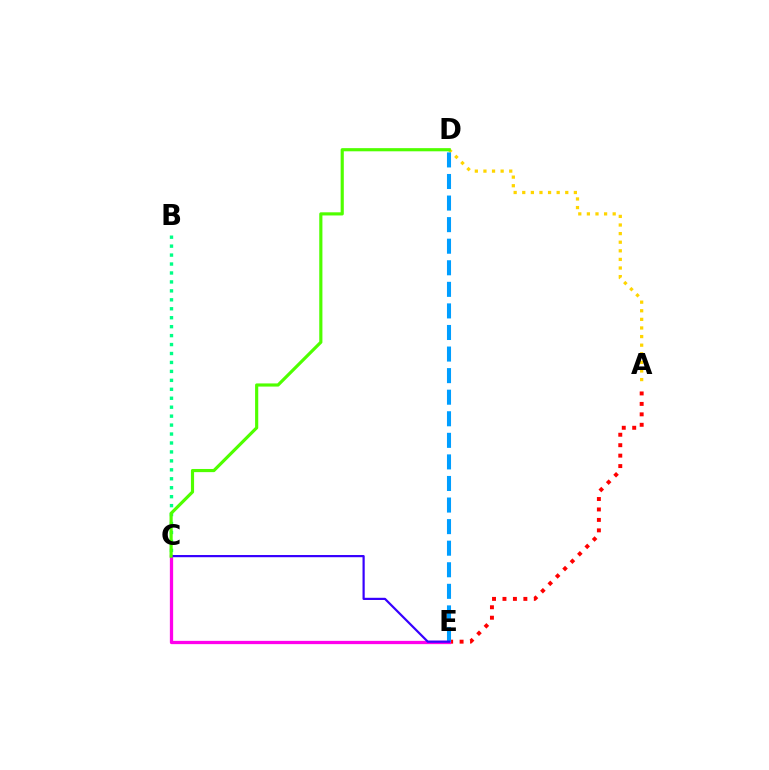{('A', 'D'): [{'color': '#ffd500', 'line_style': 'dotted', 'thickness': 2.34}], ('A', 'E'): [{'color': '#ff0000', 'line_style': 'dotted', 'thickness': 2.84}], ('B', 'C'): [{'color': '#00ff86', 'line_style': 'dotted', 'thickness': 2.43}], ('C', 'E'): [{'color': '#ff00ed', 'line_style': 'solid', 'thickness': 2.36}, {'color': '#3700ff', 'line_style': 'solid', 'thickness': 1.58}], ('D', 'E'): [{'color': '#009eff', 'line_style': 'dashed', 'thickness': 2.93}], ('C', 'D'): [{'color': '#4fff00', 'line_style': 'solid', 'thickness': 2.27}]}